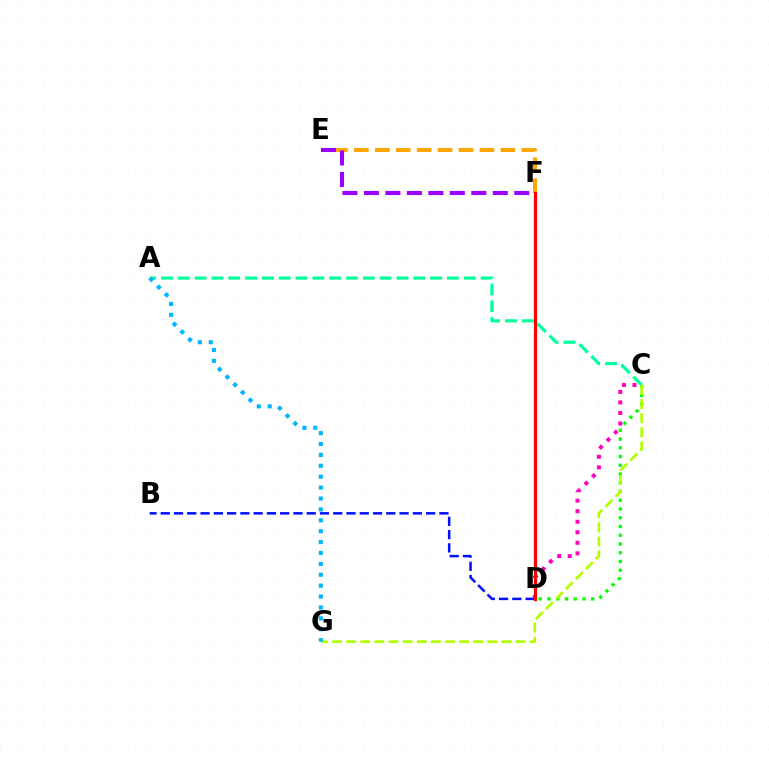{('A', 'C'): [{'color': '#00ff9d', 'line_style': 'dashed', 'thickness': 2.28}], ('C', 'D'): [{'color': '#08ff00', 'line_style': 'dotted', 'thickness': 2.38}, {'color': '#ff00bd', 'line_style': 'dotted', 'thickness': 2.86}], ('E', 'F'): [{'color': '#ffa500', 'line_style': 'dashed', 'thickness': 2.84}, {'color': '#9b00ff', 'line_style': 'dashed', 'thickness': 2.92}], ('B', 'D'): [{'color': '#0010ff', 'line_style': 'dashed', 'thickness': 1.8}], ('C', 'G'): [{'color': '#b3ff00', 'line_style': 'dashed', 'thickness': 1.92}], ('D', 'F'): [{'color': '#ff0000', 'line_style': 'solid', 'thickness': 2.31}], ('A', 'G'): [{'color': '#00b5ff', 'line_style': 'dotted', 'thickness': 2.96}]}